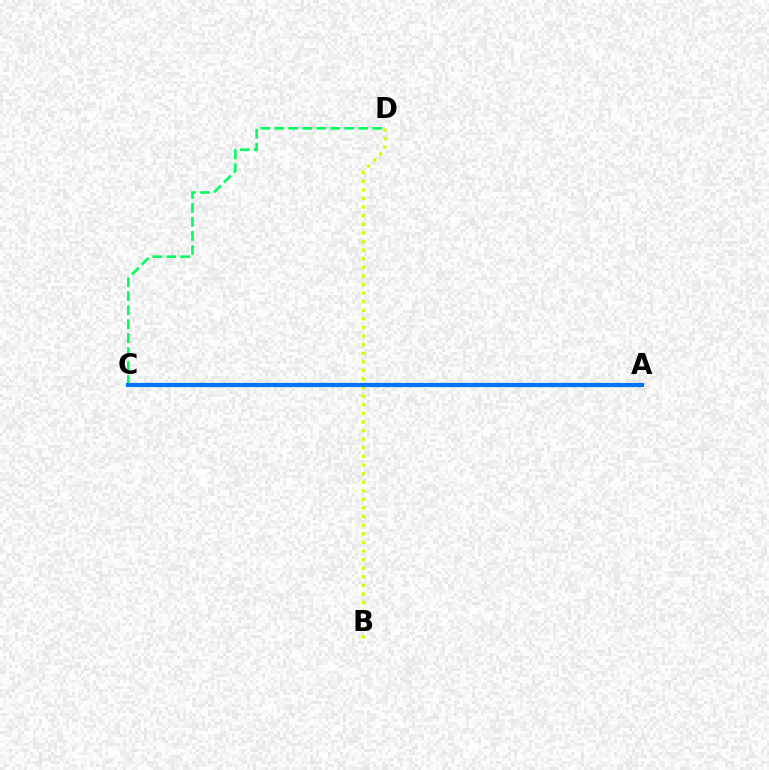{('A', 'C'): [{'color': '#ff0000', 'line_style': 'solid', 'thickness': 2.72}, {'color': '#b900ff', 'line_style': 'dotted', 'thickness': 2.98}, {'color': '#0074ff', 'line_style': 'solid', 'thickness': 2.99}], ('C', 'D'): [{'color': '#00ff5c', 'line_style': 'dashed', 'thickness': 1.9}], ('B', 'D'): [{'color': '#d1ff00', 'line_style': 'dotted', 'thickness': 2.34}]}